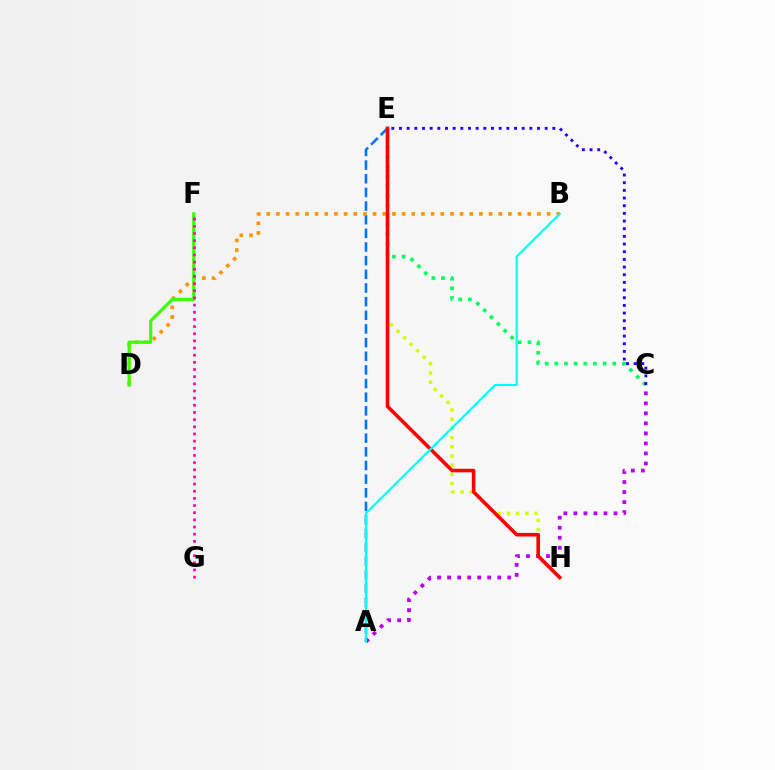{('A', 'E'): [{'color': '#0074ff', 'line_style': 'dashed', 'thickness': 1.85}], ('E', 'H'): [{'color': '#d1ff00', 'line_style': 'dotted', 'thickness': 2.5}, {'color': '#ff0000', 'line_style': 'solid', 'thickness': 2.57}], ('B', 'D'): [{'color': '#ff9400', 'line_style': 'dotted', 'thickness': 2.63}], ('D', 'F'): [{'color': '#3dff00', 'line_style': 'solid', 'thickness': 2.34}], ('F', 'G'): [{'color': '#ff00ac', 'line_style': 'dotted', 'thickness': 1.95}], ('A', 'C'): [{'color': '#b900ff', 'line_style': 'dotted', 'thickness': 2.72}], ('C', 'E'): [{'color': '#00ff5c', 'line_style': 'dotted', 'thickness': 2.62}, {'color': '#2500ff', 'line_style': 'dotted', 'thickness': 2.08}], ('A', 'B'): [{'color': '#00fff6', 'line_style': 'solid', 'thickness': 1.56}]}